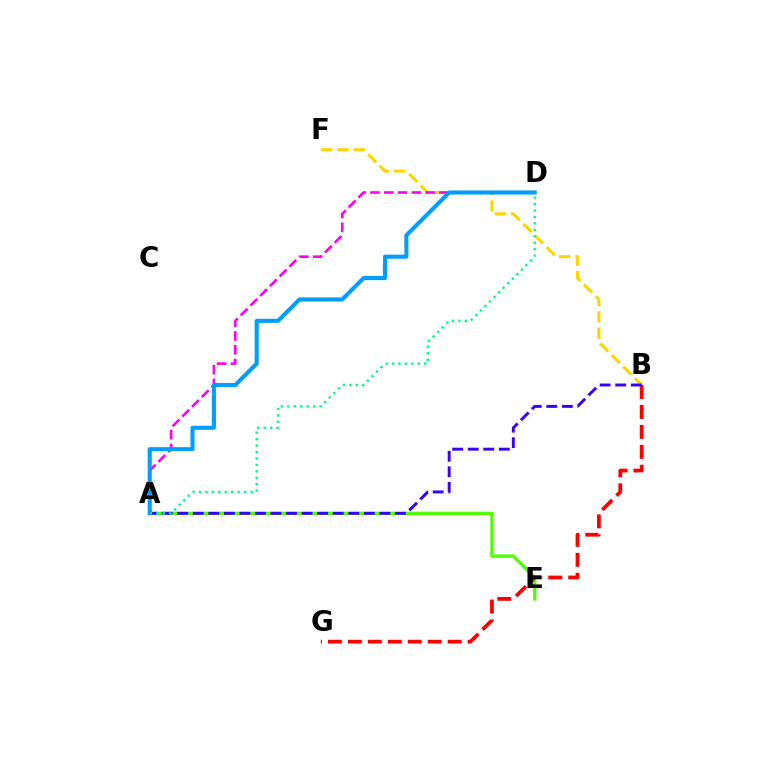{('B', 'F'): [{'color': '#ffd500', 'line_style': 'dashed', 'thickness': 2.23}], ('A', 'D'): [{'color': '#ff00ed', 'line_style': 'dashed', 'thickness': 1.87}, {'color': '#009eff', 'line_style': 'solid', 'thickness': 2.94}, {'color': '#00ff86', 'line_style': 'dotted', 'thickness': 1.75}], ('A', 'E'): [{'color': '#4fff00', 'line_style': 'solid', 'thickness': 2.39}], ('B', 'G'): [{'color': '#ff0000', 'line_style': 'dashed', 'thickness': 2.71}], ('A', 'B'): [{'color': '#3700ff', 'line_style': 'dashed', 'thickness': 2.11}]}